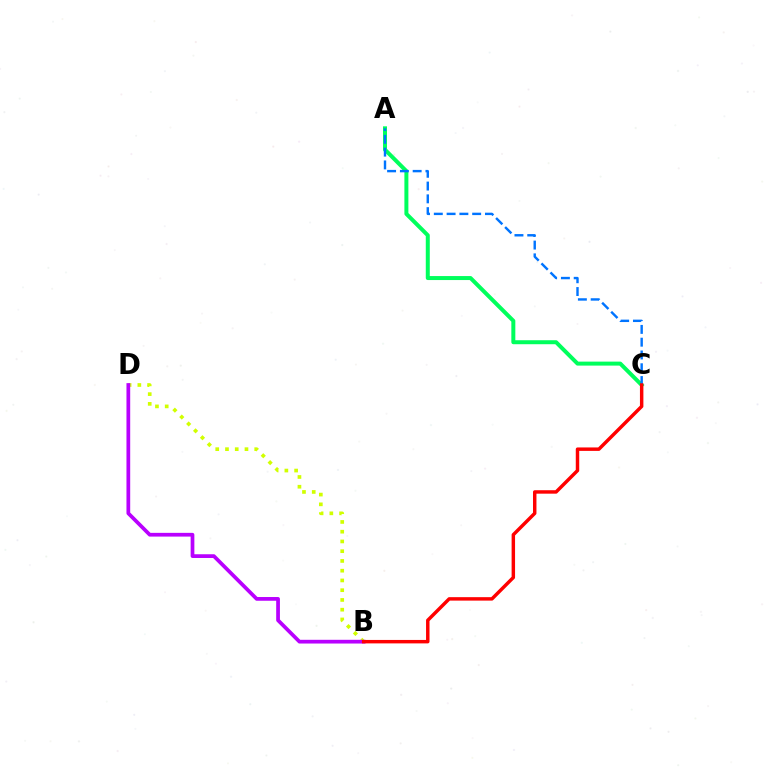{('A', 'C'): [{'color': '#00ff5c', 'line_style': 'solid', 'thickness': 2.87}, {'color': '#0074ff', 'line_style': 'dashed', 'thickness': 1.74}], ('B', 'D'): [{'color': '#d1ff00', 'line_style': 'dotted', 'thickness': 2.65}, {'color': '#b900ff', 'line_style': 'solid', 'thickness': 2.69}], ('B', 'C'): [{'color': '#ff0000', 'line_style': 'solid', 'thickness': 2.49}]}